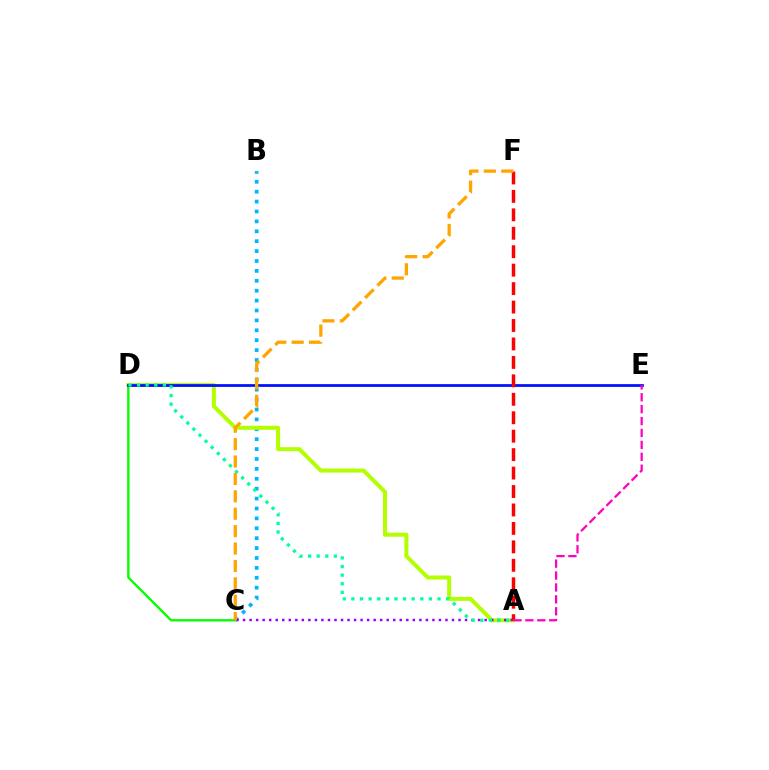{('B', 'C'): [{'color': '#00b5ff', 'line_style': 'dotted', 'thickness': 2.69}], ('C', 'D'): [{'color': '#08ff00', 'line_style': 'solid', 'thickness': 1.71}], ('A', 'D'): [{'color': '#b3ff00', 'line_style': 'solid', 'thickness': 2.88}, {'color': '#00ff9d', 'line_style': 'dotted', 'thickness': 2.34}], ('A', 'C'): [{'color': '#9b00ff', 'line_style': 'dotted', 'thickness': 1.77}], ('D', 'E'): [{'color': '#0010ff', 'line_style': 'solid', 'thickness': 1.98}], ('A', 'F'): [{'color': '#ff0000', 'line_style': 'dashed', 'thickness': 2.51}], ('A', 'E'): [{'color': '#ff00bd', 'line_style': 'dashed', 'thickness': 1.62}], ('C', 'F'): [{'color': '#ffa500', 'line_style': 'dashed', 'thickness': 2.36}]}